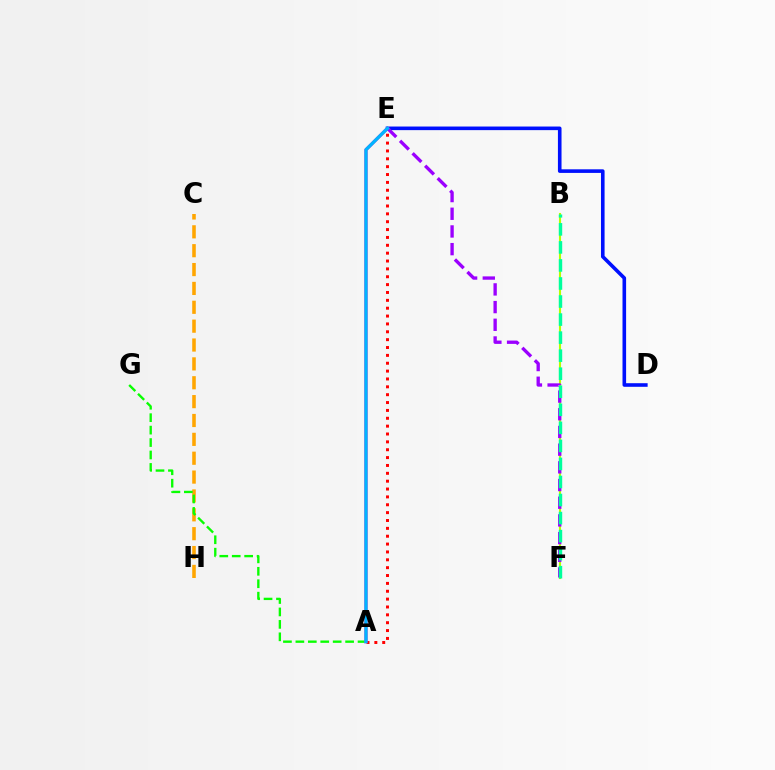{('C', 'H'): [{'color': '#ffa500', 'line_style': 'dashed', 'thickness': 2.56}], ('A', 'E'): [{'color': '#ff0000', 'line_style': 'dotted', 'thickness': 2.14}, {'color': '#ff00bd', 'line_style': 'solid', 'thickness': 2.24}, {'color': '#00b5ff', 'line_style': 'solid', 'thickness': 2.37}], ('A', 'G'): [{'color': '#08ff00', 'line_style': 'dashed', 'thickness': 1.69}], ('B', 'F'): [{'color': '#b3ff00', 'line_style': 'solid', 'thickness': 1.51}, {'color': '#00ff9d', 'line_style': 'dashed', 'thickness': 2.45}], ('D', 'E'): [{'color': '#0010ff', 'line_style': 'solid', 'thickness': 2.59}], ('E', 'F'): [{'color': '#9b00ff', 'line_style': 'dashed', 'thickness': 2.4}]}